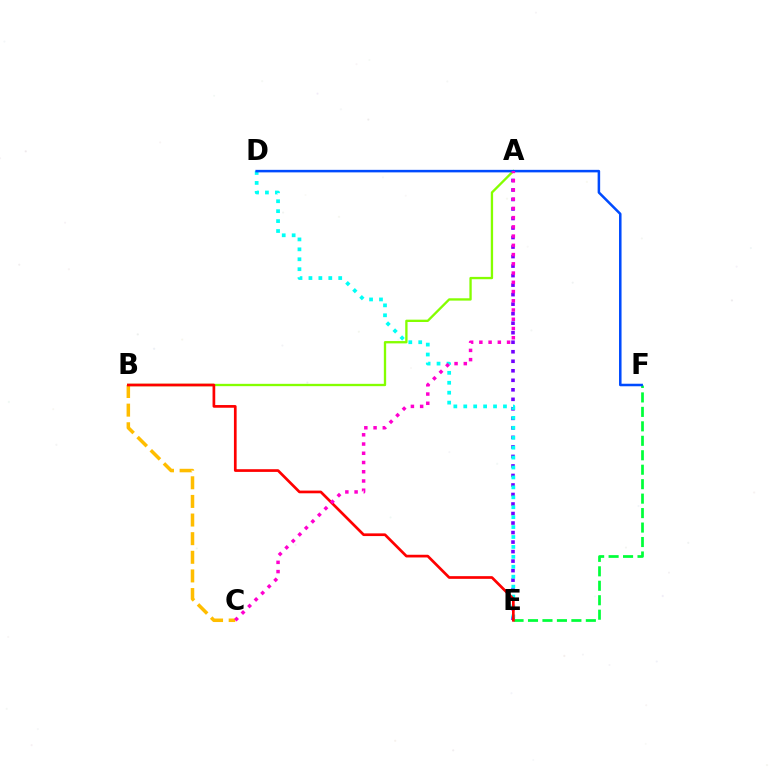{('A', 'E'): [{'color': '#7200ff', 'line_style': 'dotted', 'thickness': 2.59}], ('A', 'B'): [{'color': '#84ff00', 'line_style': 'solid', 'thickness': 1.68}], ('E', 'F'): [{'color': '#00ff39', 'line_style': 'dashed', 'thickness': 1.96}], ('D', 'E'): [{'color': '#00fff6', 'line_style': 'dotted', 'thickness': 2.7}], ('D', 'F'): [{'color': '#004bff', 'line_style': 'solid', 'thickness': 1.82}], ('B', 'C'): [{'color': '#ffbd00', 'line_style': 'dashed', 'thickness': 2.53}], ('B', 'E'): [{'color': '#ff0000', 'line_style': 'solid', 'thickness': 1.94}], ('A', 'C'): [{'color': '#ff00cf', 'line_style': 'dotted', 'thickness': 2.51}]}